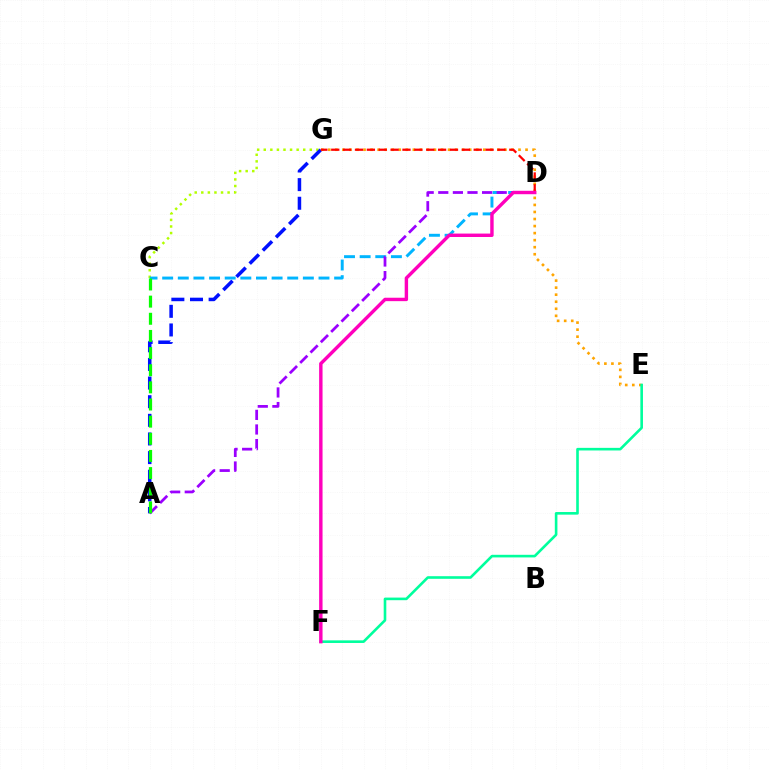{('C', 'G'): [{'color': '#b3ff00', 'line_style': 'dotted', 'thickness': 1.79}], ('A', 'G'): [{'color': '#0010ff', 'line_style': 'dashed', 'thickness': 2.53}], ('C', 'D'): [{'color': '#00b5ff', 'line_style': 'dashed', 'thickness': 2.12}], ('A', 'D'): [{'color': '#9b00ff', 'line_style': 'dashed', 'thickness': 1.98}], ('E', 'G'): [{'color': '#ffa500', 'line_style': 'dotted', 'thickness': 1.91}], ('D', 'G'): [{'color': '#ff0000', 'line_style': 'dashed', 'thickness': 1.61}], ('A', 'C'): [{'color': '#08ff00', 'line_style': 'dashed', 'thickness': 2.33}], ('E', 'F'): [{'color': '#00ff9d', 'line_style': 'solid', 'thickness': 1.88}], ('D', 'F'): [{'color': '#ff00bd', 'line_style': 'solid', 'thickness': 2.46}]}